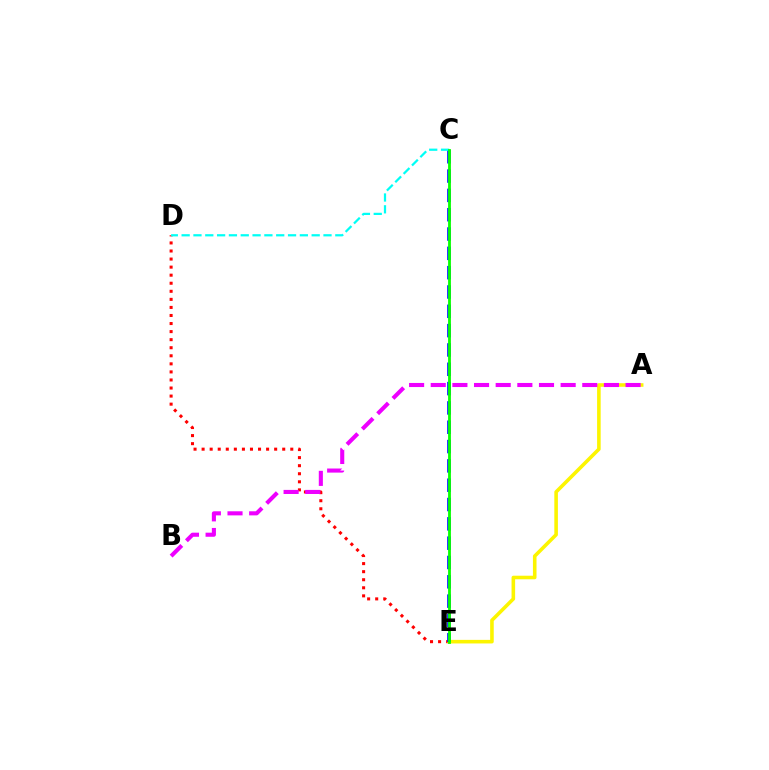{('D', 'E'): [{'color': '#ff0000', 'line_style': 'dotted', 'thickness': 2.19}], ('A', 'E'): [{'color': '#fcf500', 'line_style': 'solid', 'thickness': 2.58}], ('A', 'B'): [{'color': '#ee00ff', 'line_style': 'dashed', 'thickness': 2.94}], ('C', 'E'): [{'color': '#0010ff', 'line_style': 'dashed', 'thickness': 2.62}, {'color': '#08ff00', 'line_style': 'solid', 'thickness': 2.03}], ('C', 'D'): [{'color': '#00fff6', 'line_style': 'dashed', 'thickness': 1.61}]}